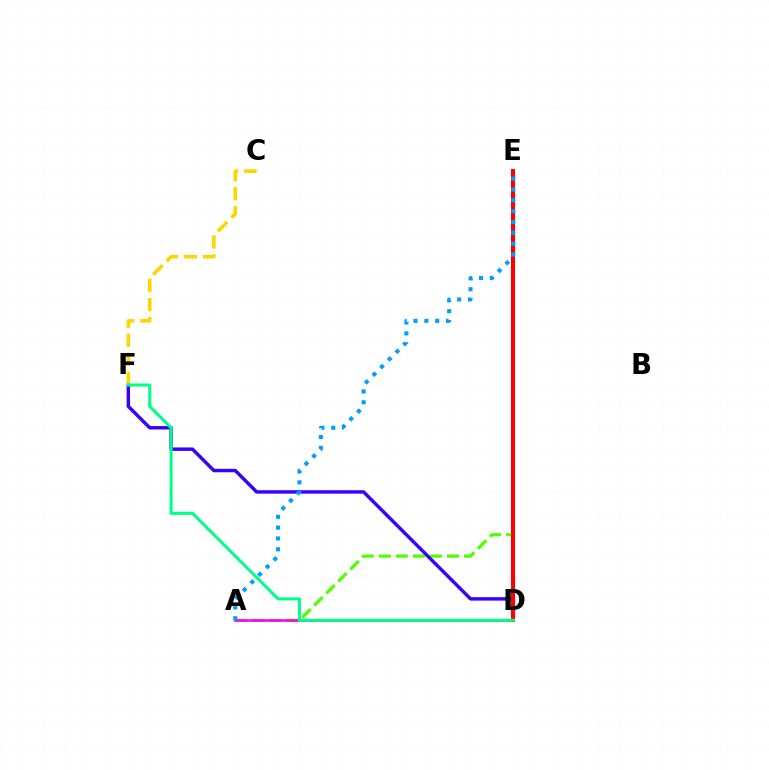{('A', 'E'): [{'color': '#4fff00', 'line_style': 'dashed', 'thickness': 2.31}, {'color': '#009eff', 'line_style': 'dotted', 'thickness': 2.94}], ('A', 'D'): [{'color': '#ff00ed', 'line_style': 'solid', 'thickness': 1.86}], ('D', 'F'): [{'color': '#3700ff', 'line_style': 'solid', 'thickness': 2.47}, {'color': '#00ff86', 'line_style': 'solid', 'thickness': 2.19}], ('D', 'E'): [{'color': '#ff0000', 'line_style': 'solid', 'thickness': 2.94}], ('C', 'F'): [{'color': '#ffd500', 'line_style': 'dashed', 'thickness': 2.59}]}